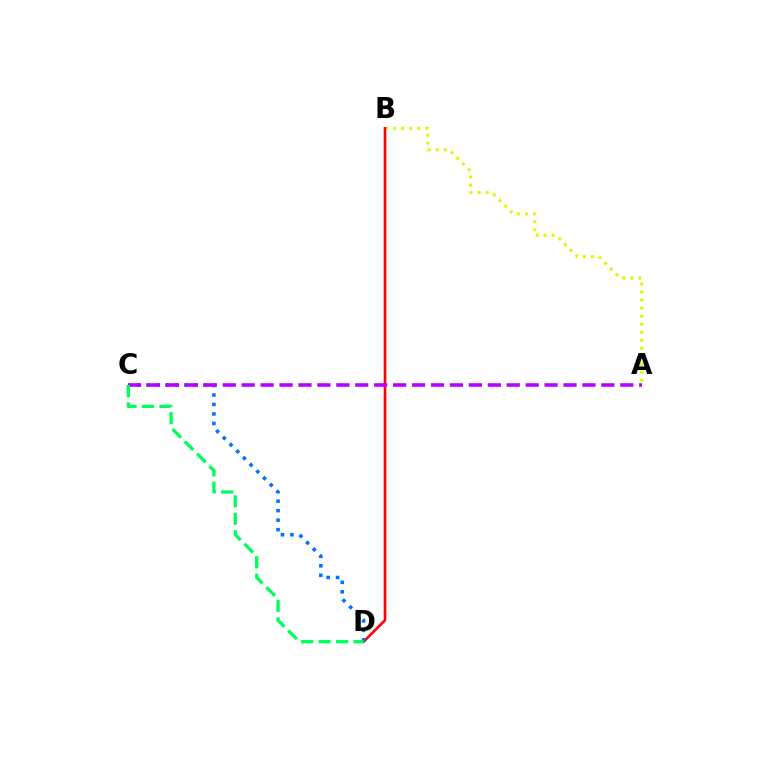{('A', 'B'): [{'color': '#d1ff00', 'line_style': 'dotted', 'thickness': 2.18}], ('B', 'D'): [{'color': '#ff0000', 'line_style': 'solid', 'thickness': 1.88}], ('C', 'D'): [{'color': '#0074ff', 'line_style': 'dotted', 'thickness': 2.58}, {'color': '#00ff5c', 'line_style': 'dashed', 'thickness': 2.37}], ('A', 'C'): [{'color': '#b900ff', 'line_style': 'dashed', 'thickness': 2.57}]}